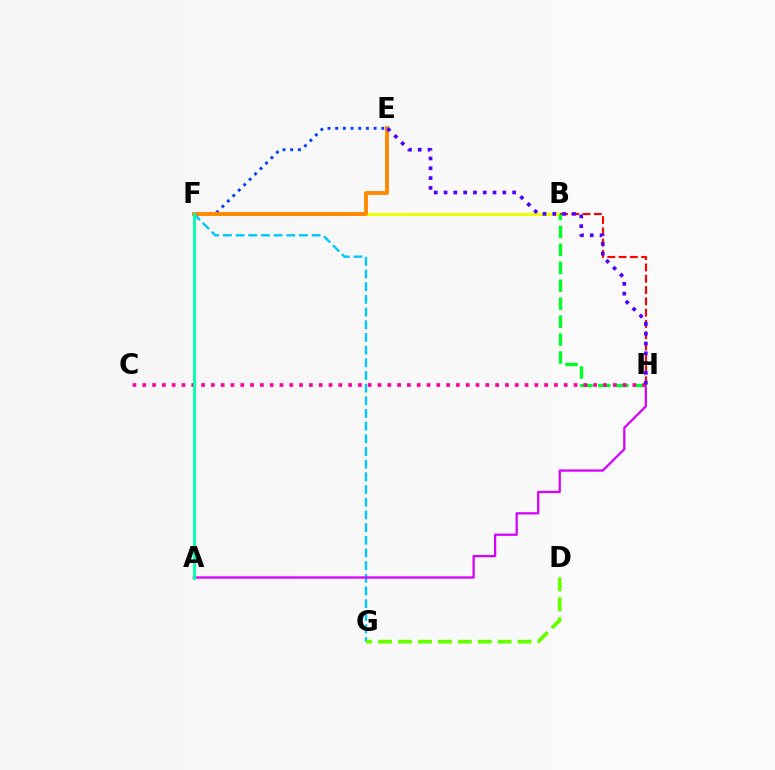{('E', 'F'): [{'color': '#003fff', 'line_style': 'dotted', 'thickness': 2.09}, {'color': '#ff8800', 'line_style': 'solid', 'thickness': 2.79}], ('B', 'F'): [{'color': '#eeff00', 'line_style': 'solid', 'thickness': 2.19}], ('B', 'H'): [{'color': '#ff0000', 'line_style': 'dashed', 'thickness': 1.53}, {'color': '#00ff27', 'line_style': 'dashed', 'thickness': 2.44}], ('F', 'G'): [{'color': '#00c7ff', 'line_style': 'dashed', 'thickness': 1.72}], ('A', 'H'): [{'color': '#d600ff', 'line_style': 'solid', 'thickness': 1.64}], ('C', 'H'): [{'color': '#ff00a0', 'line_style': 'dotted', 'thickness': 2.66}], ('D', 'G'): [{'color': '#66ff00', 'line_style': 'dashed', 'thickness': 2.71}], ('E', 'H'): [{'color': '#4f00ff', 'line_style': 'dotted', 'thickness': 2.66}], ('A', 'F'): [{'color': '#00ffaf', 'line_style': 'solid', 'thickness': 2.08}]}